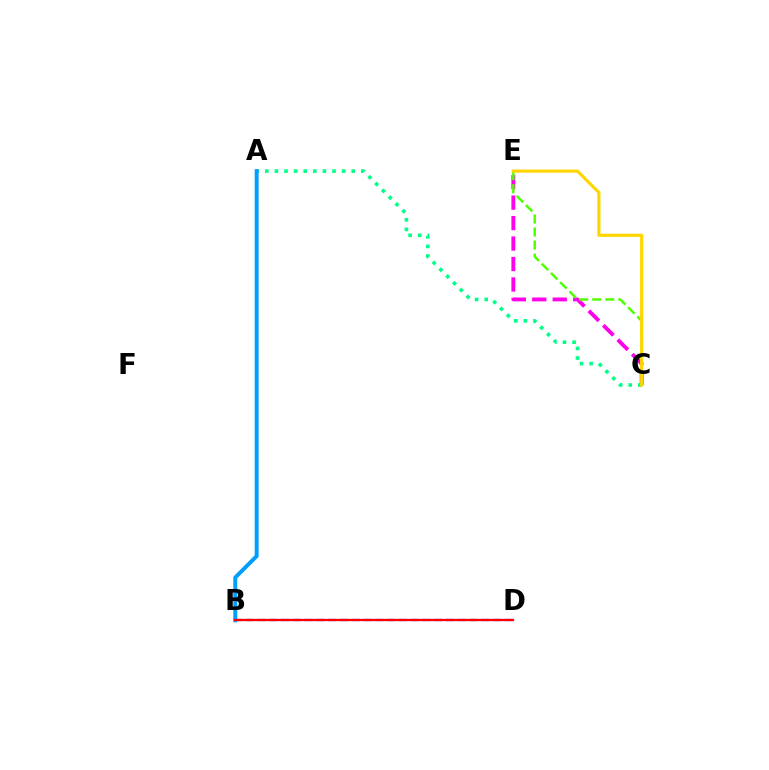{('B', 'D'): [{'color': '#3700ff', 'line_style': 'dashed', 'thickness': 1.6}, {'color': '#ff0000', 'line_style': 'solid', 'thickness': 1.63}], ('C', 'E'): [{'color': '#ff00ed', 'line_style': 'dashed', 'thickness': 2.78}, {'color': '#4fff00', 'line_style': 'dashed', 'thickness': 1.77}, {'color': '#ffd500', 'line_style': 'solid', 'thickness': 2.26}], ('A', 'C'): [{'color': '#00ff86', 'line_style': 'dotted', 'thickness': 2.61}], ('A', 'B'): [{'color': '#009eff', 'line_style': 'solid', 'thickness': 2.85}]}